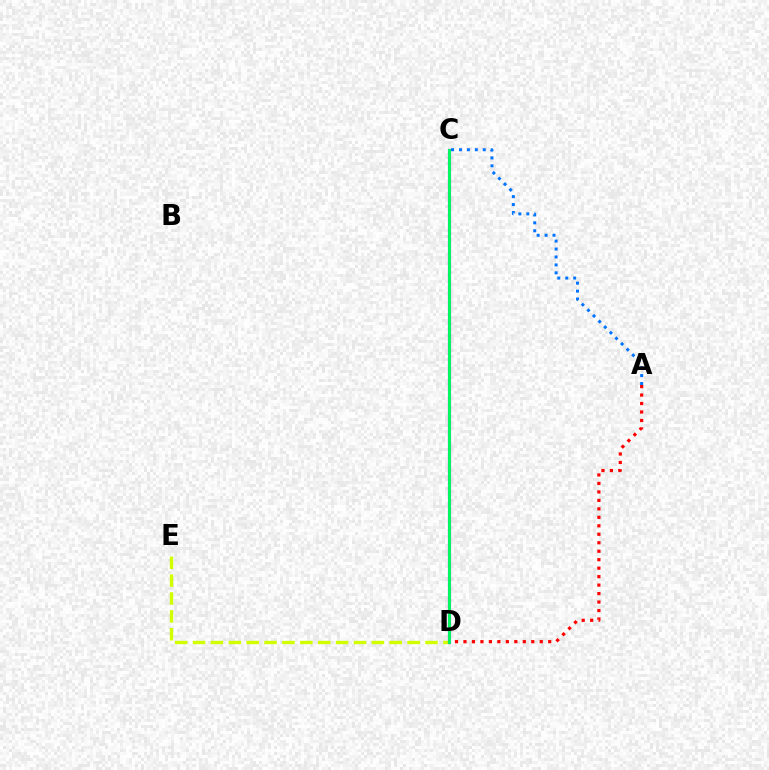{('A', 'D'): [{'color': '#ff0000', 'line_style': 'dotted', 'thickness': 2.3}], ('D', 'E'): [{'color': '#d1ff00', 'line_style': 'dashed', 'thickness': 2.43}], ('C', 'D'): [{'color': '#b900ff', 'line_style': 'solid', 'thickness': 2.27}, {'color': '#00ff5c', 'line_style': 'solid', 'thickness': 2.08}], ('A', 'C'): [{'color': '#0074ff', 'line_style': 'dotted', 'thickness': 2.16}]}